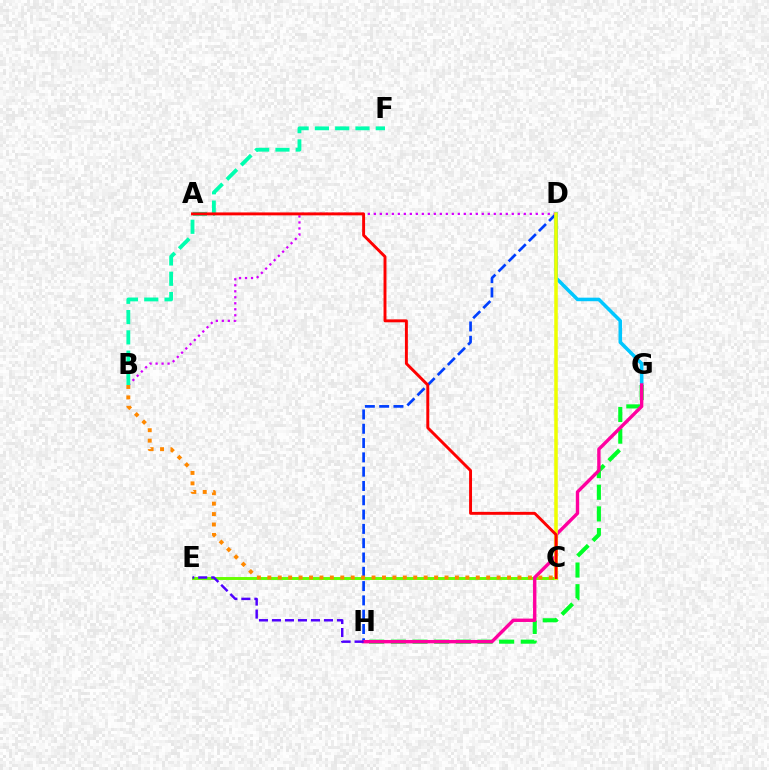{('C', 'E'): [{'color': '#66ff00', 'line_style': 'solid', 'thickness': 2.11}], ('D', 'H'): [{'color': '#003fff', 'line_style': 'dashed', 'thickness': 1.94}], ('D', 'G'): [{'color': '#00c7ff', 'line_style': 'solid', 'thickness': 2.55}], ('B', 'D'): [{'color': '#d600ff', 'line_style': 'dotted', 'thickness': 1.63}], ('G', 'H'): [{'color': '#00ff27', 'line_style': 'dashed', 'thickness': 2.94}, {'color': '#ff00a0', 'line_style': 'solid', 'thickness': 2.43}], ('B', 'F'): [{'color': '#00ffaf', 'line_style': 'dashed', 'thickness': 2.75}], ('C', 'D'): [{'color': '#eeff00', 'line_style': 'solid', 'thickness': 2.54}], ('B', 'C'): [{'color': '#ff8800', 'line_style': 'dotted', 'thickness': 2.83}], ('E', 'H'): [{'color': '#4f00ff', 'line_style': 'dashed', 'thickness': 1.77}], ('A', 'C'): [{'color': '#ff0000', 'line_style': 'solid', 'thickness': 2.11}]}